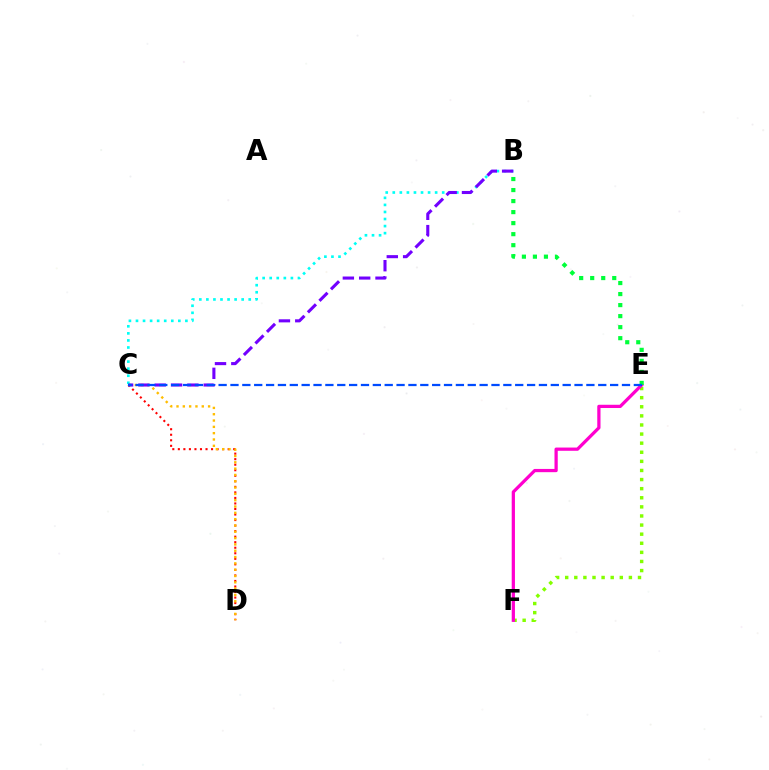{('E', 'F'): [{'color': '#84ff00', 'line_style': 'dotted', 'thickness': 2.47}, {'color': '#ff00cf', 'line_style': 'solid', 'thickness': 2.33}], ('B', 'C'): [{'color': '#00fff6', 'line_style': 'dotted', 'thickness': 1.92}, {'color': '#7200ff', 'line_style': 'dashed', 'thickness': 2.22}], ('B', 'E'): [{'color': '#00ff39', 'line_style': 'dotted', 'thickness': 3.0}], ('C', 'D'): [{'color': '#ff0000', 'line_style': 'dotted', 'thickness': 1.5}, {'color': '#ffbd00', 'line_style': 'dotted', 'thickness': 1.72}], ('C', 'E'): [{'color': '#004bff', 'line_style': 'dashed', 'thickness': 1.61}]}